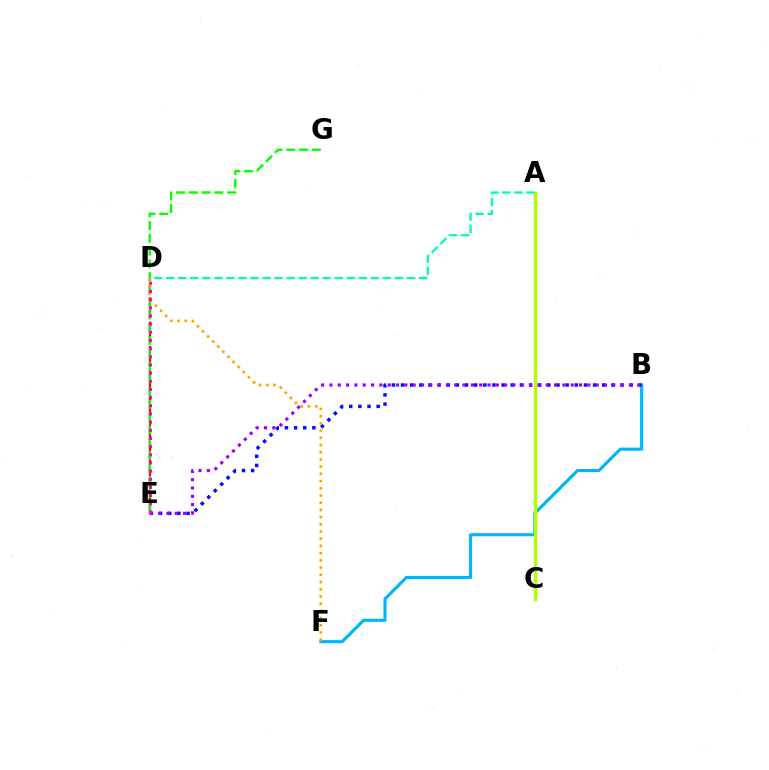{('B', 'F'): [{'color': '#00b5ff', 'line_style': 'solid', 'thickness': 2.24}], ('B', 'E'): [{'color': '#0010ff', 'line_style': 'dotted', 'thickness': 2.49}, {'color': '#9b00ff', 'line_style': 'dotted', 'thickness': 2.26}], ('D', 'E'): [{'color': '#ff0000', 'line_style': 'dashed', 'thickness': 1.66}, {'color': '#ff00bd', 'line_style': 'dotted', 'thickness': 2.22}], ('A', 'C'): [{'color': '#b3ff00', 'line_style': 'solid', 'thickness': 2.45}], ('E', 'G'): [{'color': '#08ff00', 'line_style': 'dashed', 'thickness': 1.74}], ('D', 'F'): [{'color': '#ffa500', 'line_style': 'dotted', 'thickness': 1.96}], ('A', 'D'): [{'color': '#00ff9d', 'line_style': 'dashed', 'thickness': 1.64}]}